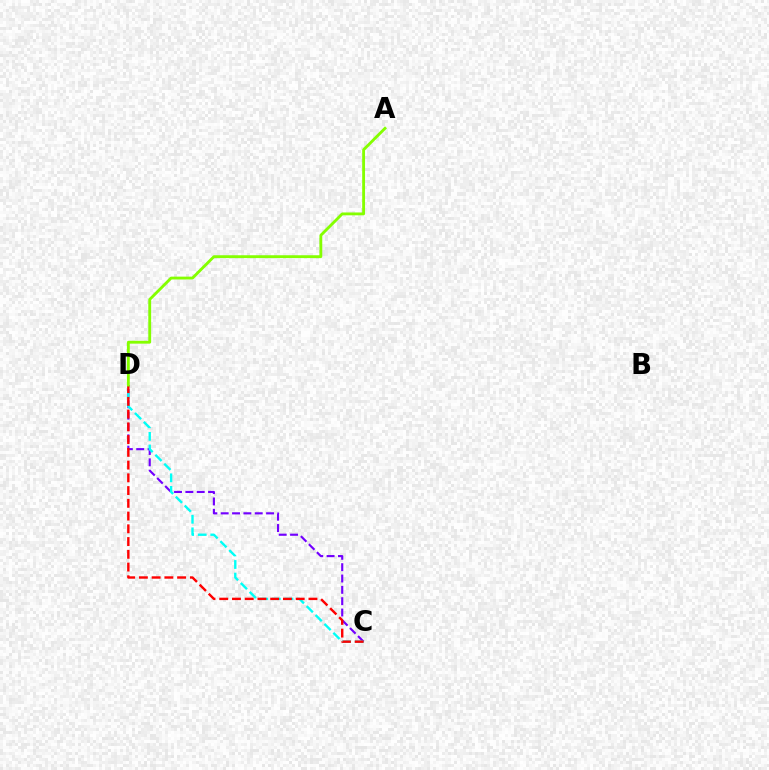{('C', 'D'): [{'color': '#7200ff', 'line_style': 'dashed', 'thickness': 1.54}, {'color': '#00fff6', 'line_style': 'dashed', 'thickness': 1.71}, {'color': '#ff0000', 'line_style': 'dashed', 'thickness': 1.73}], ('A', 'D'): [{'color': '#84ff00', 'line_style': 'solid', 'thickness': 2.05}]}